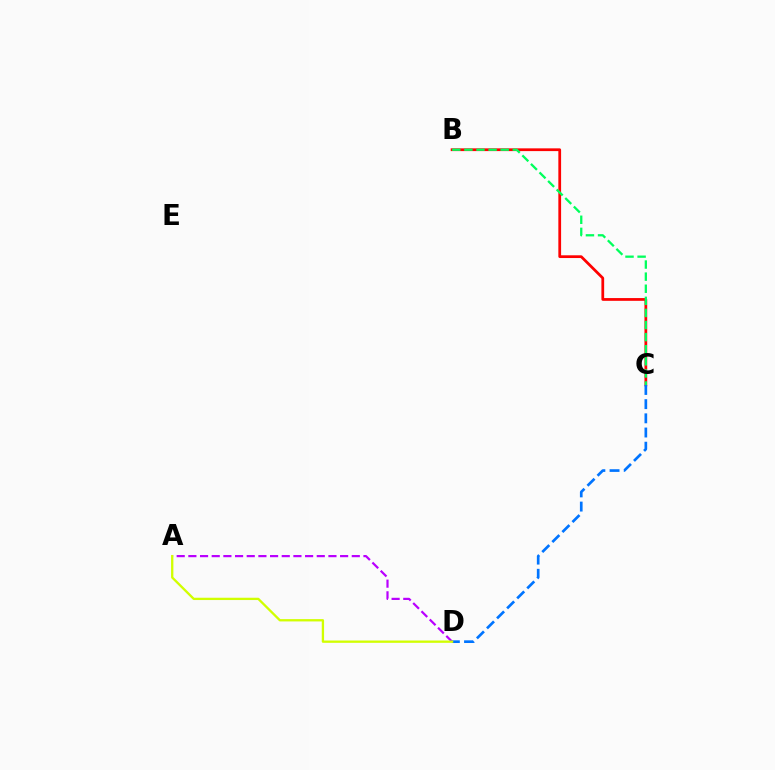{('B', 'C'): [{'color': '#ff0000', 'line_style': 'solid', 'thickness': 1.98}, {'color': '#00ff5c', 'line_style': 'dashed', 'thickness': 1.64}], ('A', 'D'): [{'color': '#b900ff', 'line_style': 'dashed', 'thickness': 1.59}, {'color': '#d1ff00', 'line_style': 'solid', 'thickness': 1.66}], ('C', 'D'): [{'color': '#0074ff', 'line_style': 'dashed', 'thickness': 1.93}]}